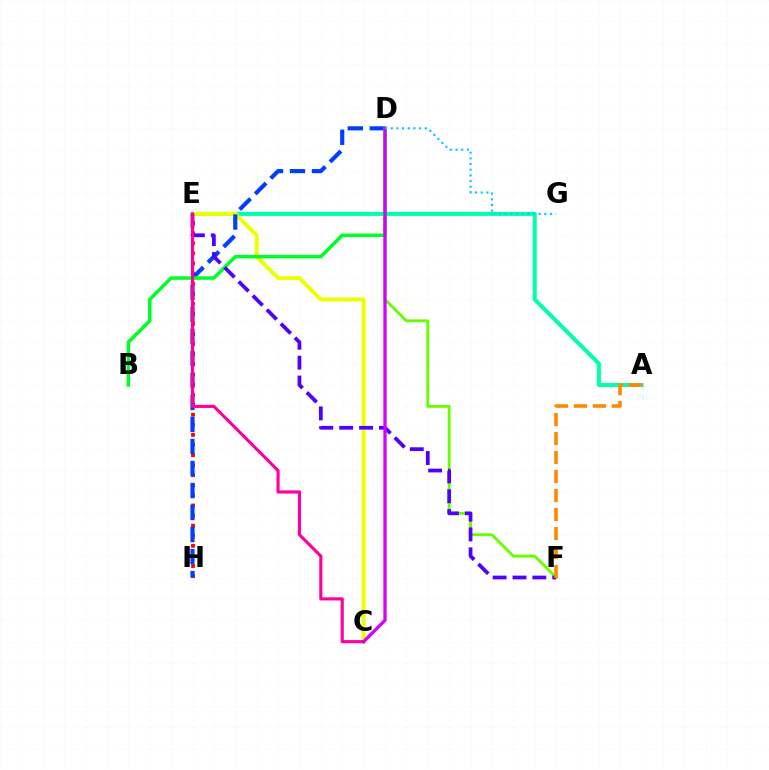{('A', 'E'): [{'color': '#00ffaf', 'line_style': 'solid', 'thickness': 2.89}], ('D', 'F'): [{'color': '#66ff00', 'line_style': 'solid', 'thickness': 2.06}], ('E', 'H'): [{'color': '#ff0000', 'line_style': 'dotted', 'thickness': 2.74}], ('C', 'E'): [{'color': '#eeff00', 'line_style': 'solid', 'thickness': 2.82}, {'color': '#ff00a0', 'line_style': 'solid', 'thickness': 2.25}], ('D', 'H'): [{'color': '#003fff', 'line_style': 'dashed', 'thickness': 2.99}], ('B', 'D'): [{'color': '#00ff27', 'line_style': 'solid', 'thickness': 2.54}], ('E', 'F'): [{'color': '#4f00ff', 'line_style': 'dashed', 'thickness': 2.7}], ('C', 'D'): [{'color': '#d600ff', 'line_style': 'solid', 'thickness': 2.38}], ('D', 'G'): [{'color': '#00c7ff', 'line_style': 'dotted', 'thickness': 1.54}], ('A', 'F'): [{'color': '#ff8800', 'line_style': 'dashed', 'thickness': 2.58}]}